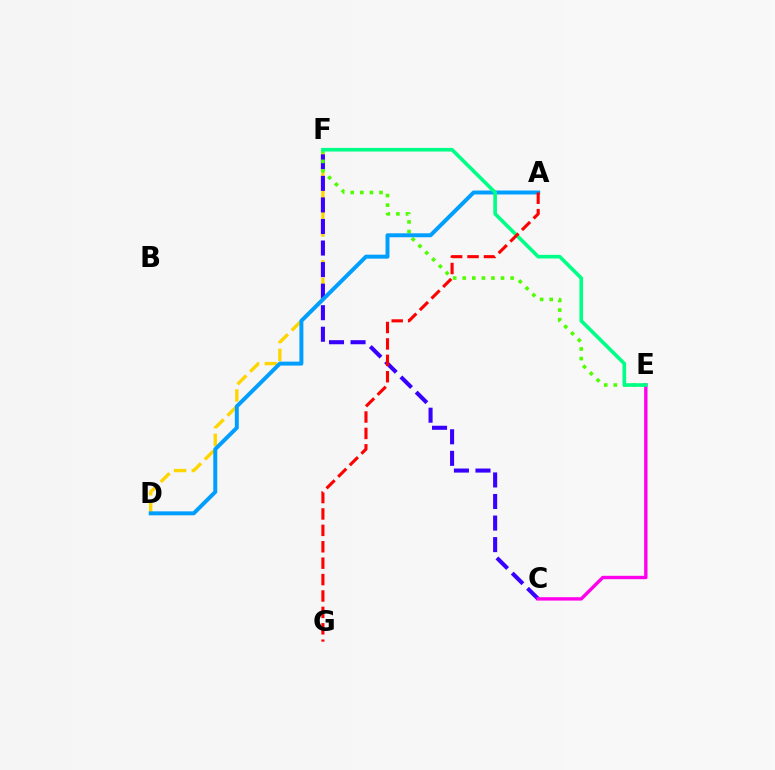{('D', 'F'): [{'color': '#ffd500', 'line_style': 'dashed', 'thickness': 2.42}], ('C', 'F'): [{'color': '#3700ff', 'line_style': 'dashed', 'thickness': 2.93}], ('E', 'F'): [{'color': '#4fff00', 'line_style': 'dotted', 'thickness': 2.6}, {'color': '#00ff86', 'line_style': 'solid', 'thickness': 2.61}], ('A', 'D'): [{'color': '#009eff', 'line_style': 'solid', 'thickness': 2.85}], ('C', 'E'): [{'color': '#ff00ed', 'line_style': 'solid', 'thickness': 2.43}], ('A', 'G'): [{'color': '#ff0000', 'line_style': 'dashed', 'thickness': 2.23}]}